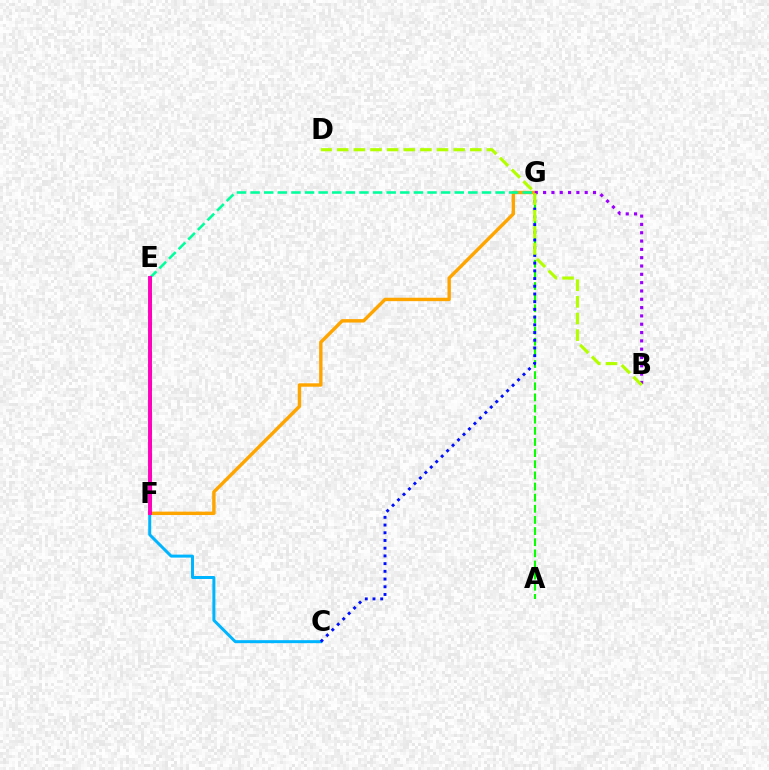{('A', 'G'): [{'color': '#08ff00', 'line_style': 'dashed', 'thickness': 1.51}], ('C', 'F'): [{'color': '#00b5ff', 'line_style': 'solid', 'thickness': 2.15}], ('C', 'G'): [{'color': '#0010ff', 'line_style': 'dotted', 'thickness': 2.1}], ('F', 'G'): [{'color': '#ffa500', 'line_style': 'solid', 'thickness': 2.45}], ('E', 'F'): [{'color': '#ff0000', 'line_style': 'dashed', 'thickness': 1.98}, {'color': '#ff00bd', 'line_style': 'solid', 'thickness': 2.82}], ('E', 'G'): [{'color': '#00ff9d', 'line_style': 'dashed', 'thickness': 1.85}], ('B', 'G'): [{'color': '#9b00ff', 'line_style': 'dotted', 'thickness': 2.26}], ('B', 'D'): [{'color': '#b3ff00', 'line_style': 'dashed', 'thickness': 2.26}]}